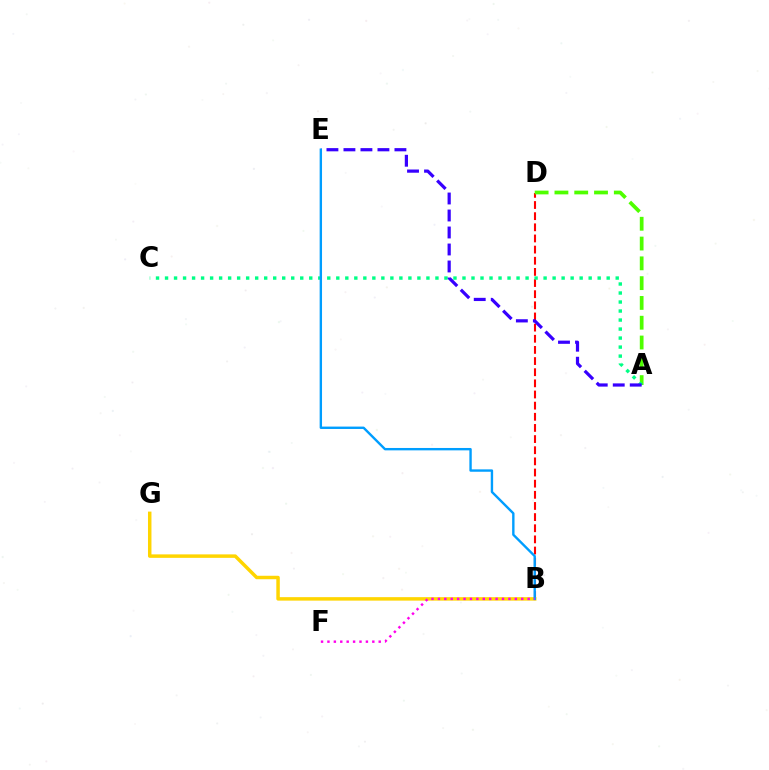{('B', 'D'): [{'color': '#ff0000', 'line_style': 'dashed', 'thickness': 1.51}], ('A', 'D'): [{'color': '#4fff00', 'line_style': 'dashed', 'thickness': 2.69}], ('A', 'C'): [{'color': '#00ff86', 'line_style': 'dotted', 'thickness': 2.45}], ('B', 'G'): [{'color': '#ffd500', 'line_style': 'solid', 'thickness': 2.5}], ('A', 'E'): [{'color': '#3700ff', 'line_style': 'dashed', 'thickness': 2.31}], ('B', 'E'): [{'color': '#009eff', 'line_style': 'solid', 'thickness': 1.72}], ('B', 'F'): [{'color': '#ff00ed', 'line_style': 'dotted', 'thickness': 1.74}]}